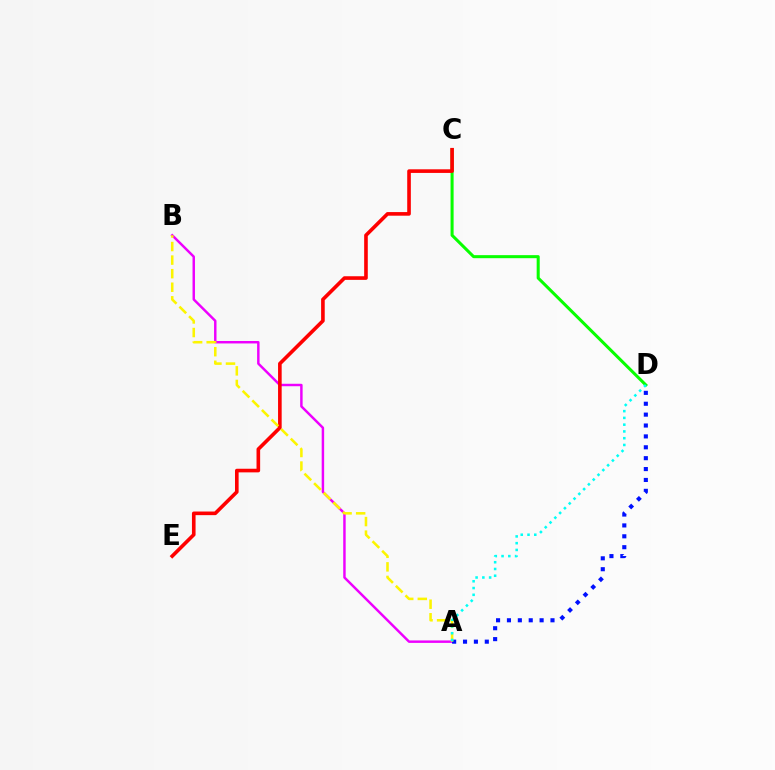{('C', 'D'): [{'color': '#08ff00', 'line_style': 'solid', 'thickness': 2.19}], ('A', 'B'): [{'color': '#ee00ff', 'line_style': 'solid', 'thickness': 1.77}, {'color': '#fcf500', 'line_style': 'dashed', 'thickness': 1.84}], ('C', 'E'): [{'color': '#ff0000', 'line_style': 'solid', 'thickness': 2.61}], ('A', 'D'): [{'color': '#0010ff', 'line_style': 'dotted', 'thickness': 2.96}, {'color': '#00fff6', 'line_style': 'dotted', 'thickness': 1.84}]}